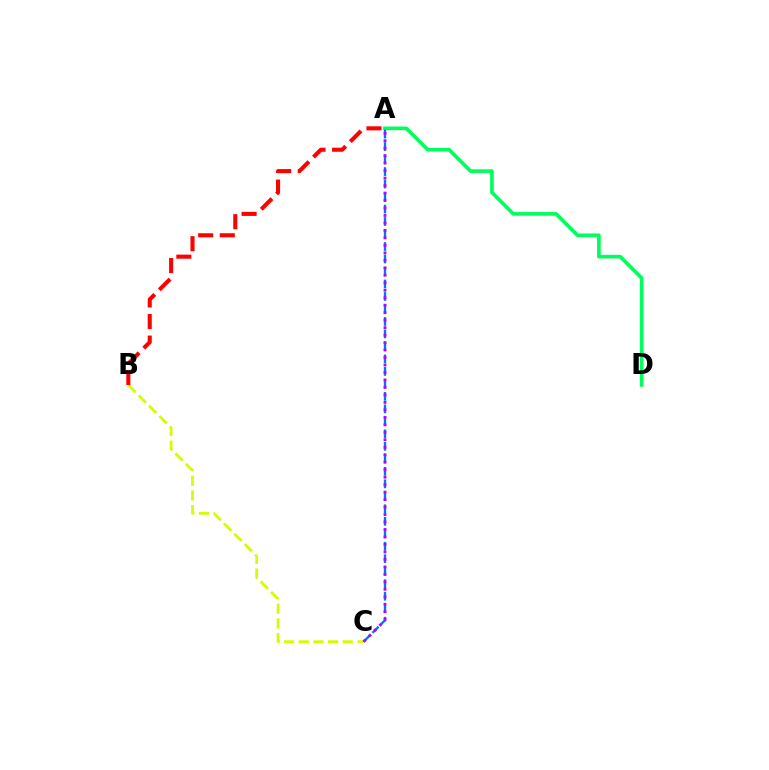{('A', 'D'): [{'color': '#00ff5c', 'line_style': 'solid', 'thickness': 2.63}], ('B', 'C'): [{'color': '#d1ff00', 'line_style': 'dashed', 'thickness': 1.99}], ('A', 'C'): [{'color': '#0074ff', 'line_style': 'dashed', 'thickness': 1.7}, {'color': '#b900ff', 'line_style': 'dotted', 'thickness': 2.03}], ('A', 'B'): [{'color': '#ff0000', 'line_style': 'dashed', 'thickness': 2.94}]}